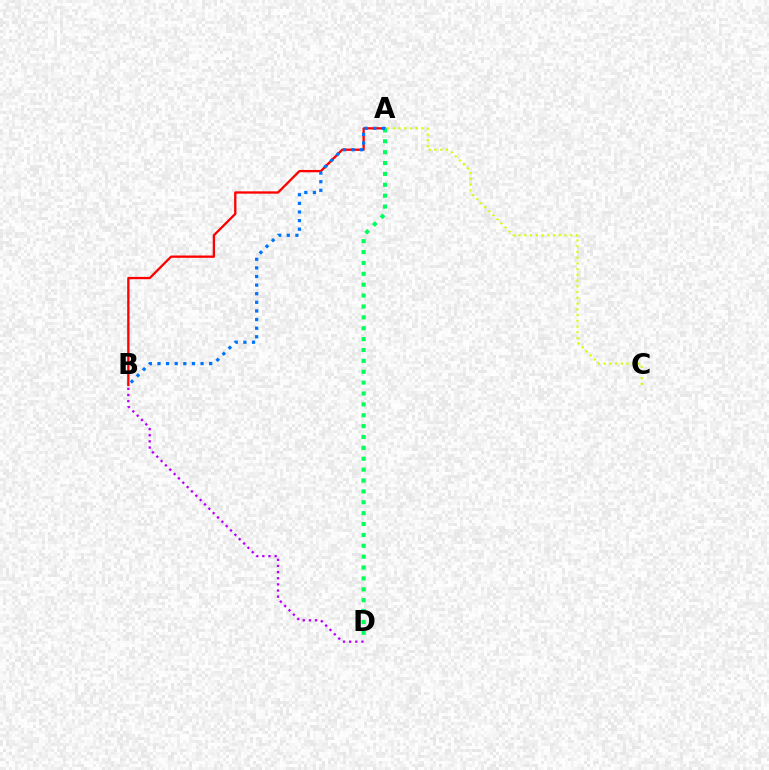{('A', 'B'): [{'color': '#ff0000', 'line_style': 'solid', 'thickness': 1.66}, {'color': '#0074ff', 'line_style': 'dotted', 'thickness': 2.34}], ('A', 'D'): [{'color': '#00ff5c', 'line_style': 'dotted', 'thickness': 2.96}], ('B', 'D'): [{'color': '#b900ff', 'line_style': 'dotted', 'thickness': 1.67}], ('A', 'C'): [{'color': '#d1ff00', 'line_style': 'dotted', 'thickness': 1.56}]}